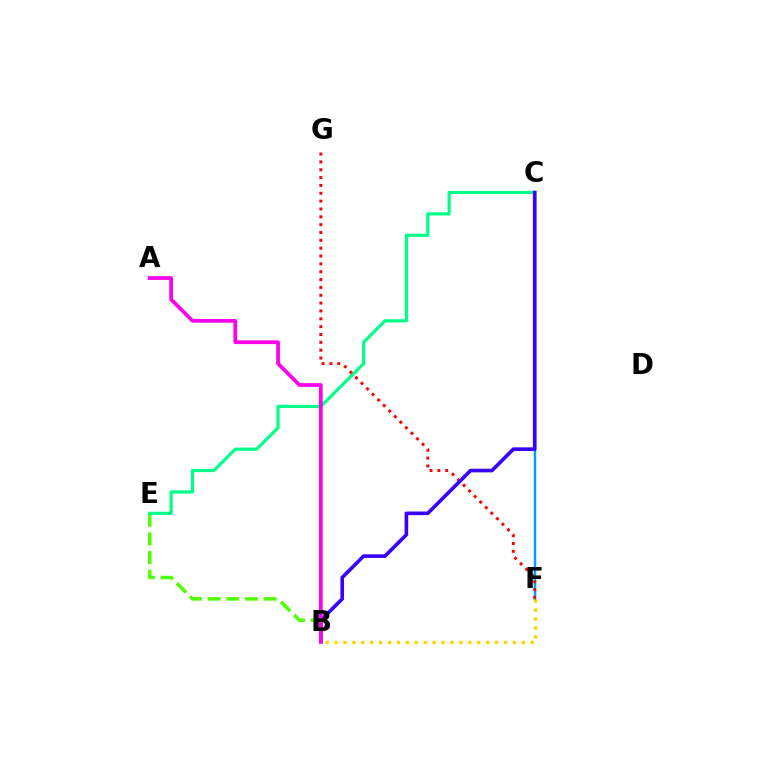{('B', 'E'): [{'color': '#4fff00', 'line_style': 'dashed', 'thickness': 2.53}], ('C', 'F'): [{'color': '#009eff', 'line_style': 'solid', 'thickness': 1.78}], ('B', 'F'): [{'color': '#ffd500', 'line_style': 'dotted', 'thickness': 2.42}], ('C', 'E'): [{'color': '#00ff86', 'line_style': 'solid', 'thickness': 2.28}], ('F', 'G'): [{'color': '#ff0000', 'line_style': 'dotted', 'thickness': 2.13}], ('B', 'C'): [{'color': '#3700ff', 'line_style': 'solid', 'thickness': 2.6}], ('A', 'B'): [{'color': '#ff00ed', 'line_style': 'solid', 'thickness': 2.68}]}